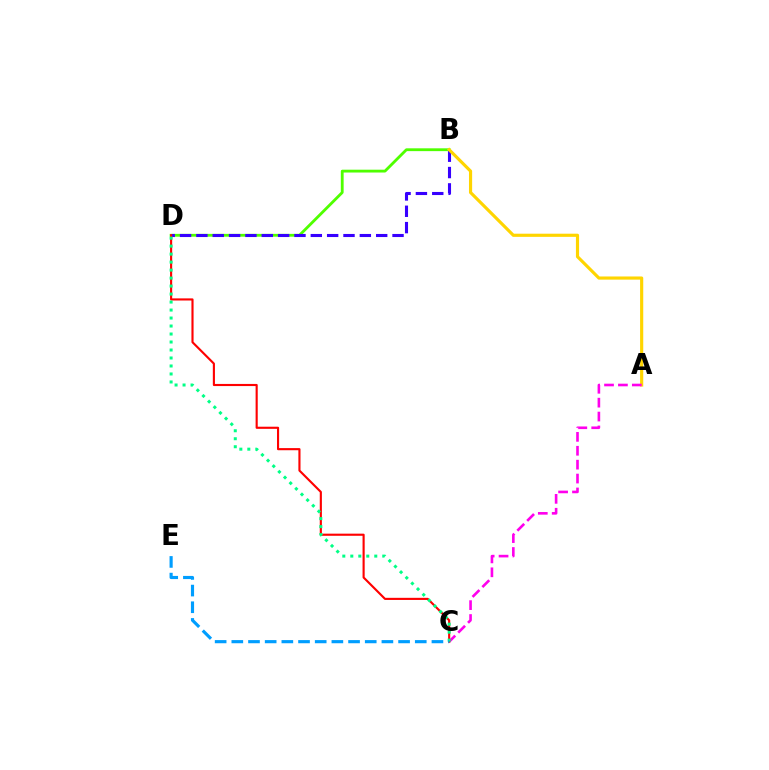{('B', 'D'): [{'color': '#4fff00', 'line_style': 'solid', 'thickness': 2.03}, {'color': '#3700ff', 'line_style': 'dashed', 'thickness': 2.22}], ('A', 'B'): [{'color': '#ffd500', 'line_style': 'solid', 'thickness': 2.27}], ('A', 'C'): [{'color': '#ff00ed', 'line_style': 'dashed', 'thickness': 1.89}], ('C', 'D'): [{'color': '#ff0000', 'line_style': 'solid', 'thickness': 1.53}, {'color': '#00ff86', 'line_style': 'dotted', 'thickness': 2.17}], ('C', 'E'): [{'color': '#009eff', 'line_style': 'dashed', 'thickness': 2.27}]}